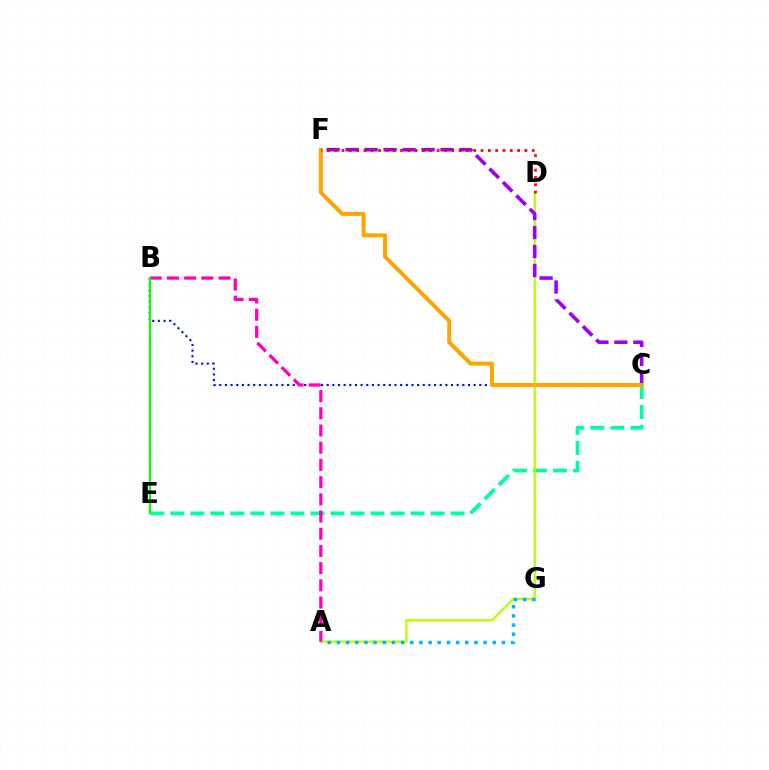{('C', 'E'): [{'color': '#00ff9d', 'line_style': 'dashed', 'thickness': 2.72}], ('B', 'C'): [{'color': '#0010ff', 'line_style': 'dotted', 'thickness': 1.54}], ('A', 'D'): [{'color': '#b3ff00', 'line_style': 'solid', 'thickness': 1.63}], ('A', 'G'): [{'color': '#00b5ff', 'line_style': 'dotted', 'thickness': 2.49}], ('C', 'F'): [{'color': '#9b00ff', 'line_style': 'dashed', 'thickness': 2.58}, {'color': '#ffa500', 'line_style': 'solid', 'thickness': 2.87}], ('A', 'B'): [{'color': '#ff00bd', 'line_style': 'dashed', 'thickness': 2.34}], ('B', 'E'): [{'color': '#08ff00', 'line_style': 'solid', 'thickness': 1.63}], ('D', 'F'): [{'color': '#ff0000', 'line_style': 'dotted', 'thickness': 1.99}]}